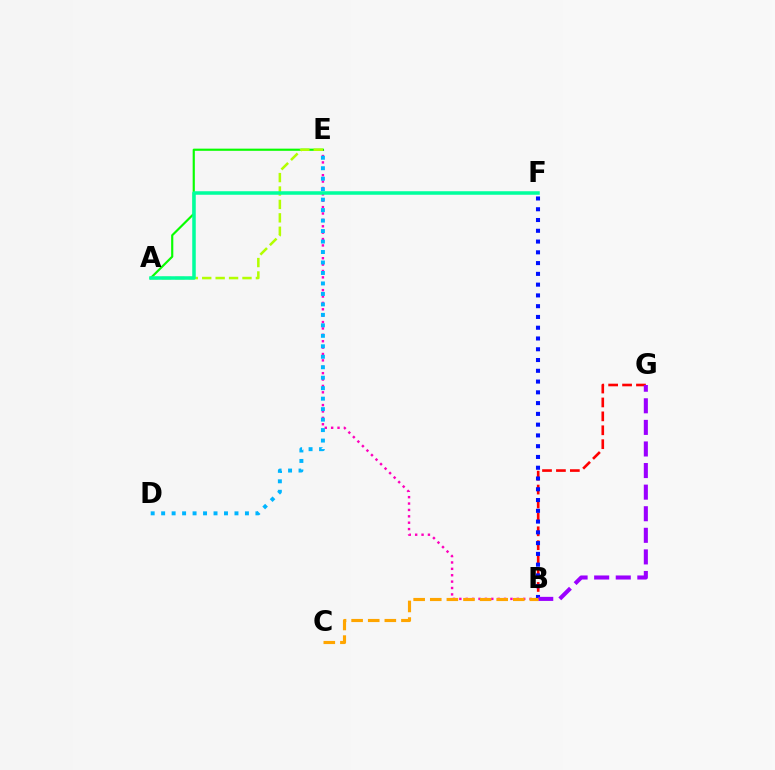{('B', 'E'): [{'color': '#ff00bd', 'line_style': 'dotted', 'thickness': 1.74}], ('D', 'E'): [{'color': '#00b5ff', 'line_style': 'dotted', 'thickness': 2.85}], ('A', 'E'): [{'color': '#08ff00', 'line_style': 'solid', 'thickness': 1.56}, {'color': '#b3ff00', 'line_style': 'dashed', 'thickness': 1.82}], ('B', 'G'): [{'color': '#ff0000', 'line_style': 'dashed', 'thickness': 1.89}, {'color': '#9b00ff', 'line_style': 'dashed', 'thickness': 2.93}], ('B', 'F'): [{'color': '#0010ff', 'line_style': 'dotted', 'thickness': 2.93}], ('B', 'C'): [{'color': '#ffa500', 'line_style': 'dashed', 'thickness': 2.26}], ('A', 'F'): [{'color': '#00ff9d', 'line_style': 'solid', 'thickness': 2.53}]}